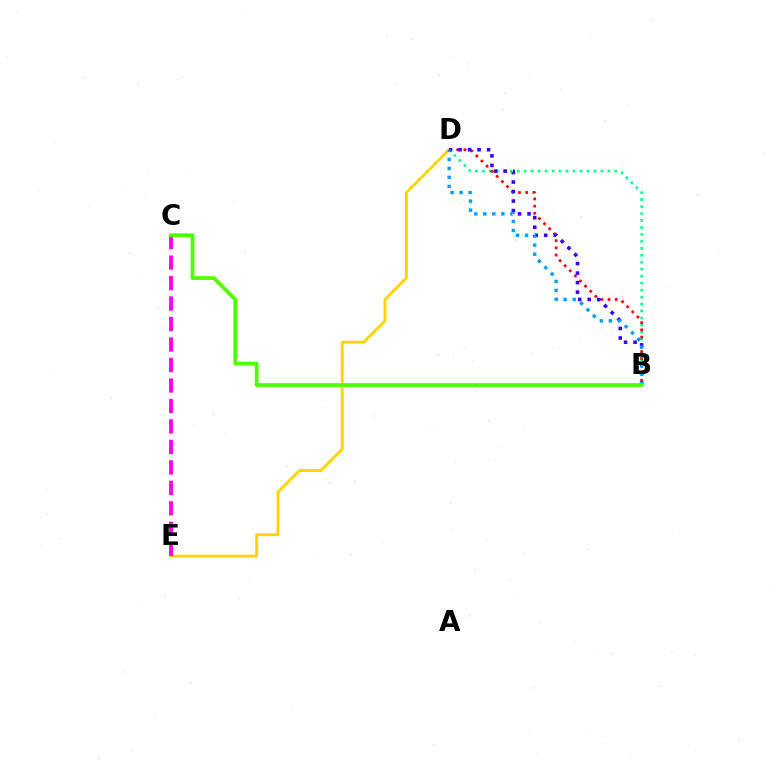{('D', 'E'): [{'color': '#ffd500', 'line_style': 'solid', 'thickness': 2.1}], ('B', 'D'): [{'color': '#00ff86', 'line_style': 'dotted', 'thickness': 1.89}, {'color': '#ff0000', 'line_style': 'dotted', 'thickness': 1.96}, {'color': '#3700ff', 'line_style': 'dotted', 'thickness': 2.58}, {'color': '#009eff', 'line_style': 'dotted', 'thickness': 2.45}], ('C', 'E'): [{'color': '#ff00ed', 'line_style': 'dashed', 'thickness': 2.78}], ('B', 'C'): [{'color': '#4fff00', 'line_style': 'solid', 'thickness': 2.69}]}